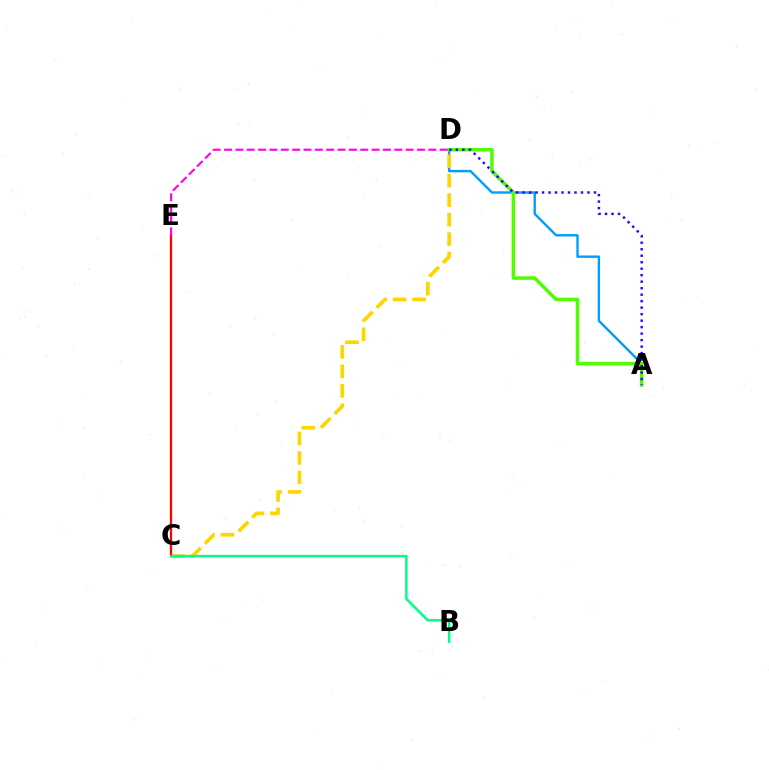{('A', 'D'): [{'color': '#009eff', 'line_style': 'solid', 'thickness': 1.73}, {'color': '#4fff00', 'line_style': 'solid', 'thickness': 2.52}, {'color': '#3700ff', 'line_style': 'dotted', 'thickness': 1.76}], ('C', 'D'): [{'color': '#ffd500', 'line_style': 'dashed', 'thickness': 2.64}], ('C', 'E'): [{'color': '#ff0000', 'line_style': 'solid', 'thickness': 1.64}], ('B', 'C'): [{'color': '#00ff86', 'line_style': 'solid', 'thickness': 1.8}], ('D', 'E'): [{'color': '#ff00ed', 'line_style': 'dashed', 'thickness': 1.54}]}